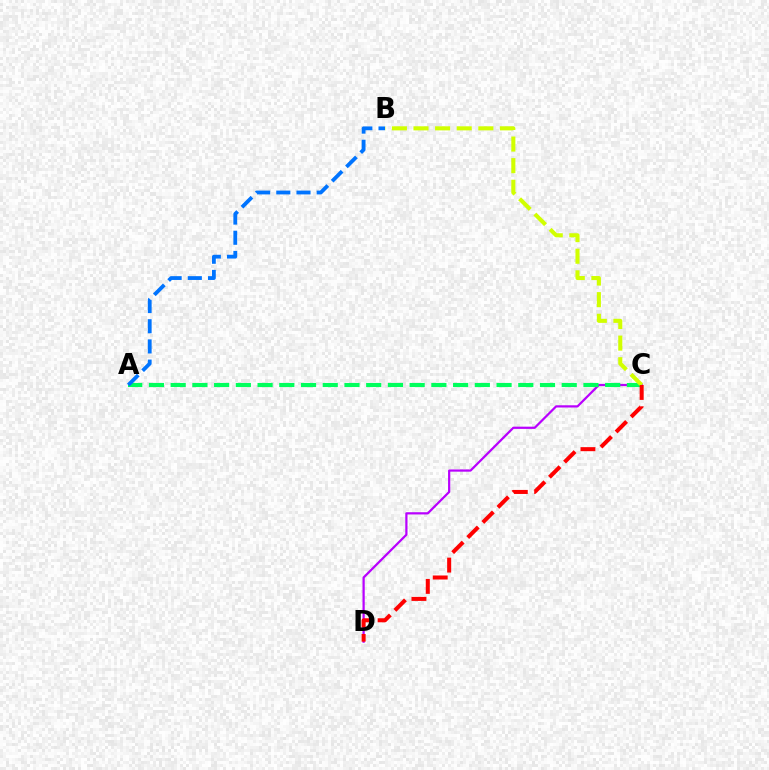{('C', 'D'): [{'color': '#b900ff', 'line_style': 'solid', 'thickness': 1.6}, {'color': '#ff0000', 'line_style': 'dashed', 'thickness': 2.9}], ('A', 'C'): [{'color': '#00ff5c', 'line_style': 'dashed', 'thickness': 2.95}], ('A', 'B'): [{'color': '#0074ff', 'line_style': 'dashed', 'thickness': 2.74}], ('B', 'C'): [{'color': '#d1ff00', 'line_style': 'dashed', 'thickness': 2.94}]}